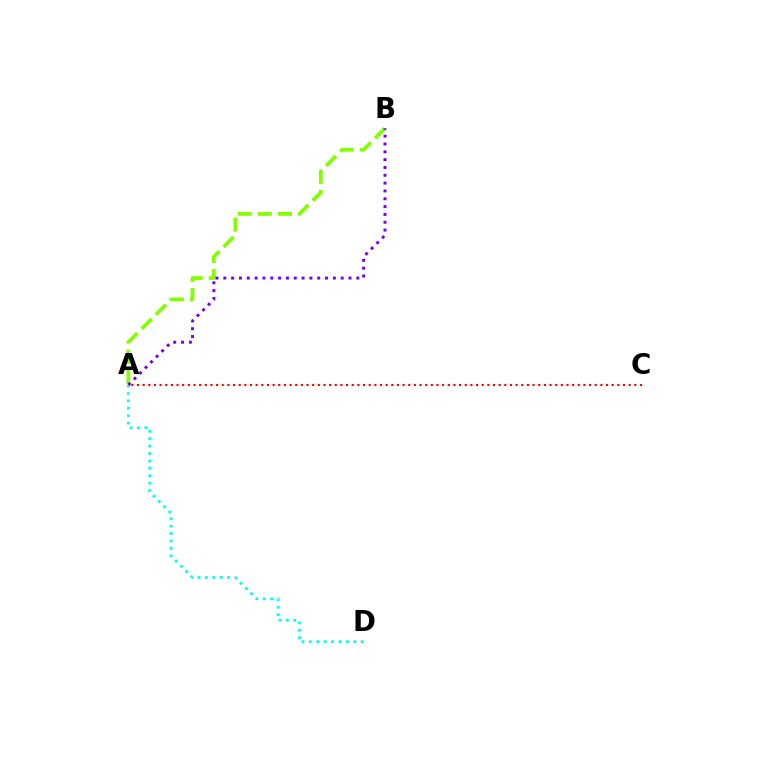{('A', 'D'): [{'color': '#00fff6', 'line_style': 'dotted', 'thickness': 2.01}], ('A', 'C'): [{'color': '#ff0000', 'line_style': 'dotted', 'thickness': 1.54}], ('A', 'B'): [{'color': '#84ff00', 'line_style': 'dashed', 'thickness': 2.74}, {'color': '#7200ff', 'line_style': 'dotted', 'thickness': 2.13}]}